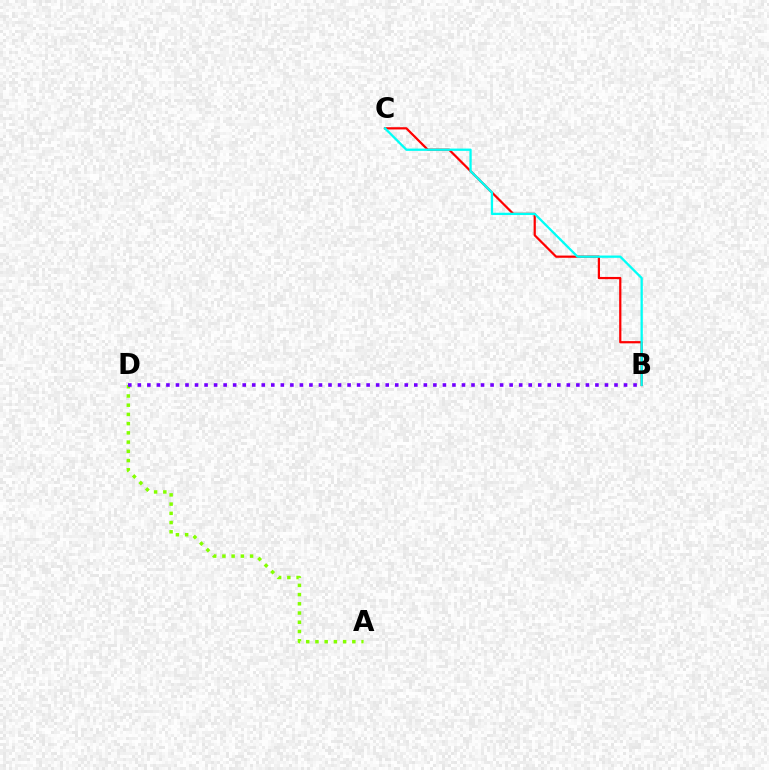{('A', 'D'): [{'color': '#84ff00', 'line_style': 'dotted', 'thickness': 2.51}], ('B', 'C'): [{'color': '#ff0000', 'line_style': 'solid', 'thickness': 1.6}, {'color': '#00fff6', 'line_style': 'solid', 'thickness': 1.65}], ('B', 'D'): [{'color': '#7200ff', 'line_style': 'dotted', 'thickness': 2.59}]}